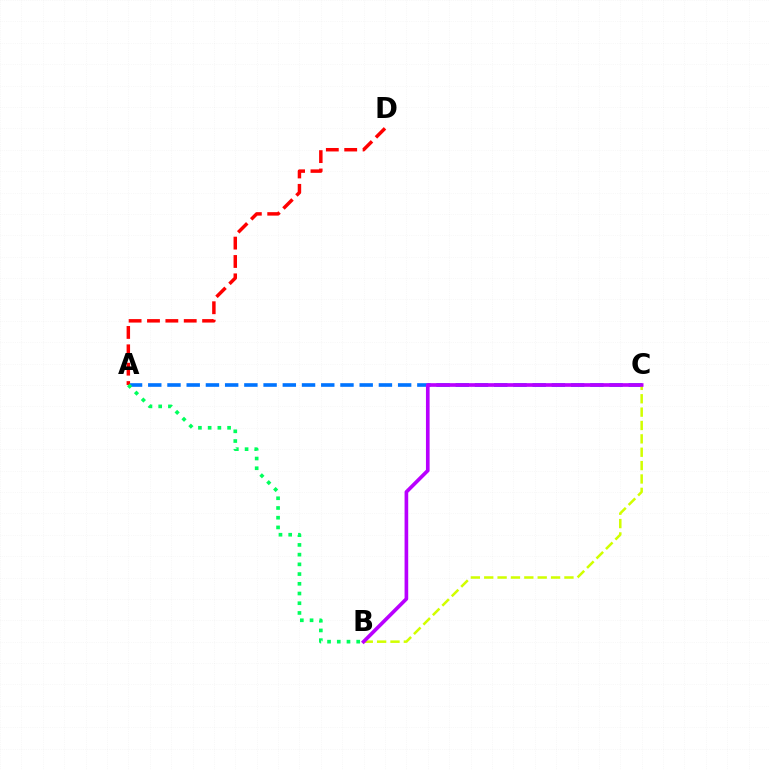{('A', 'C'): [{'color': '#0074ff', 'line_style': 'dashed', 'thickness': 2.61}], ('A', 'D'): [{'color': '#ff0000', 'line_style': 'dashed', 'thickness': 2.5}], ('A', 'B'): [{'color': '#00ff5c', 'line_style': 'dotted', 'thickness': 2.64}], ('B', 'C'): [{'color': '#d1ff00', 'line_style': 'dashed', 'thickness': 1.82}, {'color': '#b900ff', 'line_style': 'solid', 'thickness': 2.63}]}